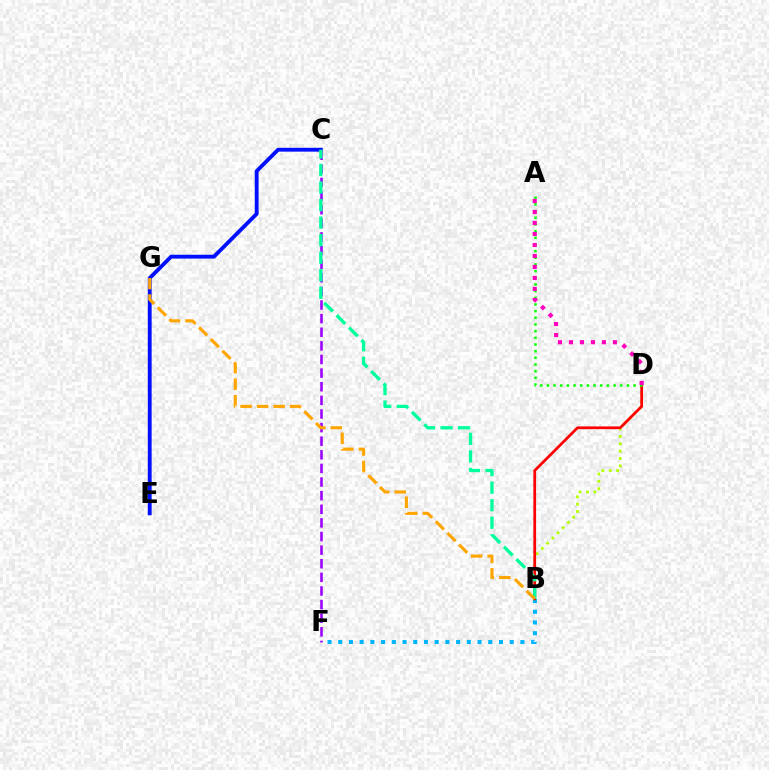{('C', 'E'): [{'color': '#0010ff', 'line_style': 'solid', 'thickness': 2.77}], ('B', 'D'): [{'color': '#b3ff00', 'line_style': 'dotted', 'thickness': 2.0}, {'color': '#ff0000', 'line_style': 'solid', 'thickness': 1.97}], ('C', 'F'): [{'color': '#9b00ff', 'line_style': 'dashed', 'thickness': 1.85}], ('B', 'F'): [{'color': '#00b5ff', 'line_style': 'dotted', 'thickness': 2.91}], ('A', 'D'): [{'color': '#08ff00', 'line_style': 'dotted', 'thickness': 1.81}, {'color': '#ff00bd', 'line_style': 'dotted', 'thickness': 2.99}], ('B', 'C'): [{'color': '#00ff9d', 'line_style': 'dashed', 'thickness': 2.38}], ('B', 'G'): [{'color': '#ffa500', 'line_style': 'dashed', 'thickness': 2.24}]}